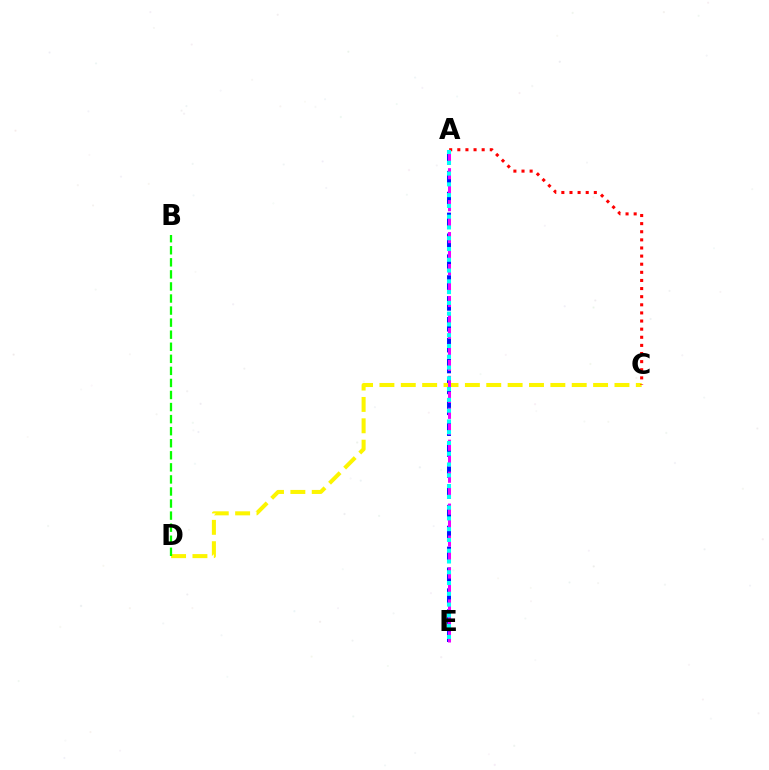{('A', 'E'): [{'color': '#0010ff', 'line_style': 'dashed', 'thickness': 2.84}, {'color': '#ee00ff', 'line_style': 'dashed', 'thickness': 2.17}, {'color': '#00fff6', 'line_style': 'dotted', 'thickness': 2.93}], ('C', 'D'): [{'color': '#fcf500', 'line_style': 'dashed', 'thickness': 2.9}], ('B', 'D'): [{'color': '#08ff00', 'line_style': 'dashed', 'thickness': 1.64}], ('A', 'C'): [{'color': '#ff0000', 'line_style': 'dotted', 'thickness': 2.21}]}